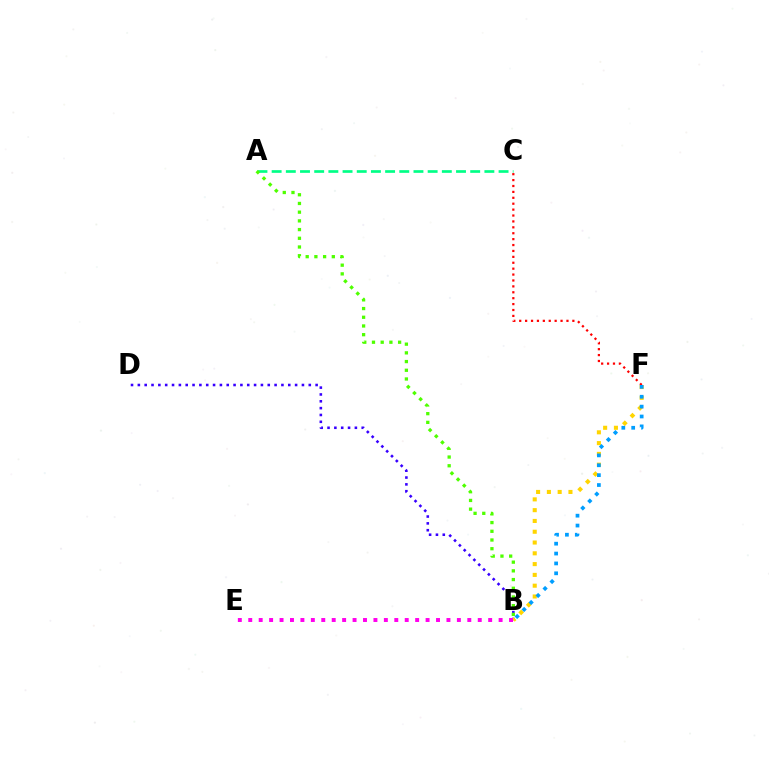{('C', 'F'): [{'color': '#ff0000', 'line_style': 'dotted', 'thickness': 1.6}], ('B', 'D'): [{'color': '#3700ff', 'line_style': 'dotted', 'thickness': 1.86}], ('A', 'C'): [{'color': '#00ff86', 'line_style': 'dashed', 'thickness': 1.93}], ('B', 'F'): [{'color': '#ffd500', 'line_style': 'dotted', 'thickness': 2.93}, {'color': '#009eff', 'line_style': 'dotted', 'thickness': 2.68}], ('A', 'B'): [{'color': '#4fff00', 'line_style': 'dotted', 'thickness': 2.37}], ('B', 'E'): [{'color': '#ff00ed', 'line_style': 'dotted', 'thickness': 2.83}]}